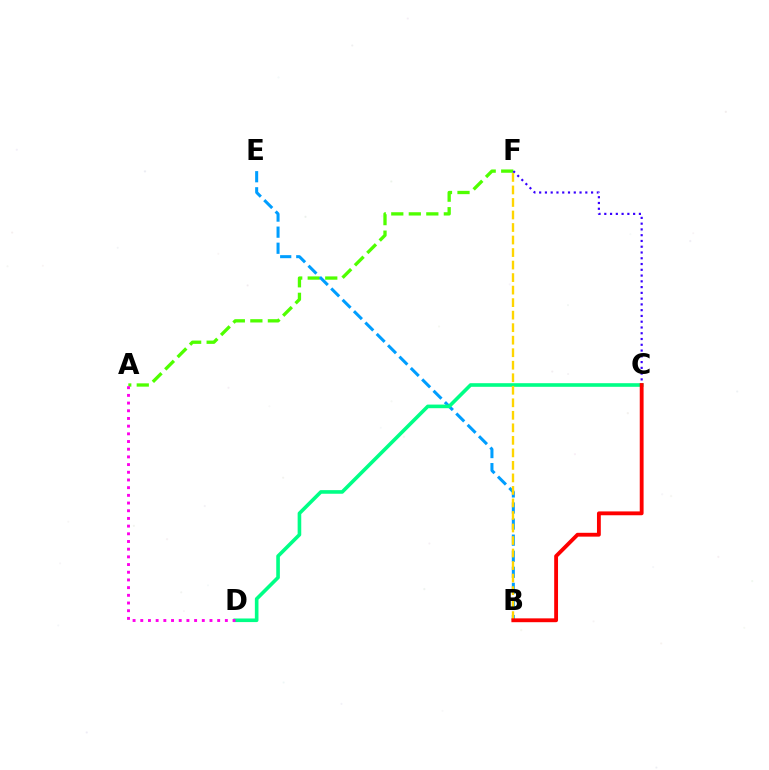{('A', 'F'): [{'color': '#4fff00', 'line_style': 'dashed', 'thickness': 2.38}], ('B', 'E'): [{'color': '#009eff', 'line_style': 'dashed', 'thickness': 2.18}], ('C', 'F'): [{'color': '#3700ff', 'line_style': 'dotted', 'thickness': 1.57}], ('C', 'D'): [{'color': '#00ff86', 'line_style': 'solid', 'thickness': 2.6}], ('B', 'F'): [{'color': '#ffd500', 'line_style': 'dashed', 'thickness': 1.7}], ('A', 'D'): [{'color': '#ff00ed', 'line_style': 'dotted', 'thickness': 2.09}], ('B', 'C'): [{'color': '#ff0000', 'line_style': 'solid', 'thickness': 2.76}]}